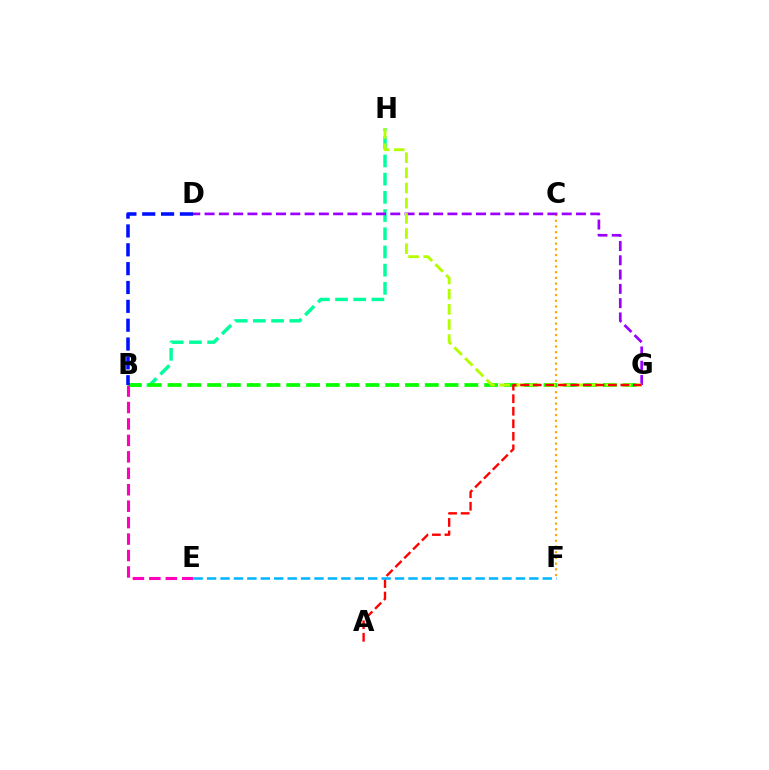{('B', 'H'): [{'color': '#00ff9d', 'line_style': 'dashed', 'thickness': 2.47}], ('C', 'F'): [{'color': '#ffa500', 'line_style': 'dotted', 'thickness': 1.55}], ('B', 'G'): [{'color': '#08ff00', 'line_style': 'dashed', 'thickness': 2.69}], ('D', 'G'): [{'color': '#9b00ff', 'line_style': 'dashed', 'thickness': 1.94}], ('G', 'H'): [{'color': '#b3ff00', 'line_style': 'dashed', 'thickness': 2.06}], ('A', 'G'): [{'color': '#ff0000', 'line_style': 'dashed', 'thickness': 1.7}], ('B', 'E'): [{'color': '#ff00bd', 'line_style': 'dashed', 'thickness': 2.23}], ('B', 'D'): [{'color': '#0010ff', 'line_style': 'dashed', 'thickness': 2.56}], ('E', 'F'): [{'color': '#00b5ff', 'line_style': 'dashed', 'thickness': 1.82}]}